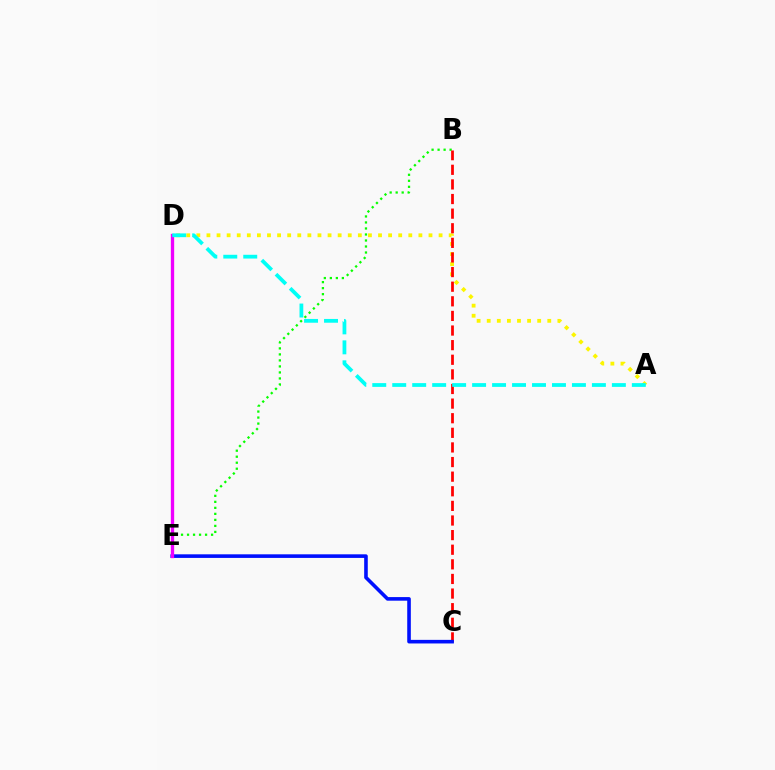{('A', 'D'): [{'color': '#fcf500', 'line_style': 'dotted', 'thickness': 2.74}, {'color': '#00fff6', 'line_style': 'dashed', 'thickness': 2.71}], ('B', 'E'): [{'color': '#08ff00', 'line_style': 'dotted', 'thickness': 1.63}], ('B', 'C'): [{'color': '#ff0000', 'line_style': 'dashed', 'thickness': 1.99}], ('C', 'E'): [{'color': '#0010ff', 'line_style': 'solid', 'thickness': 2.59}], ('D', 'E'): [{'color': '#ee00ff', 'line_style': 'solid', 'thickness': 2.39}]}